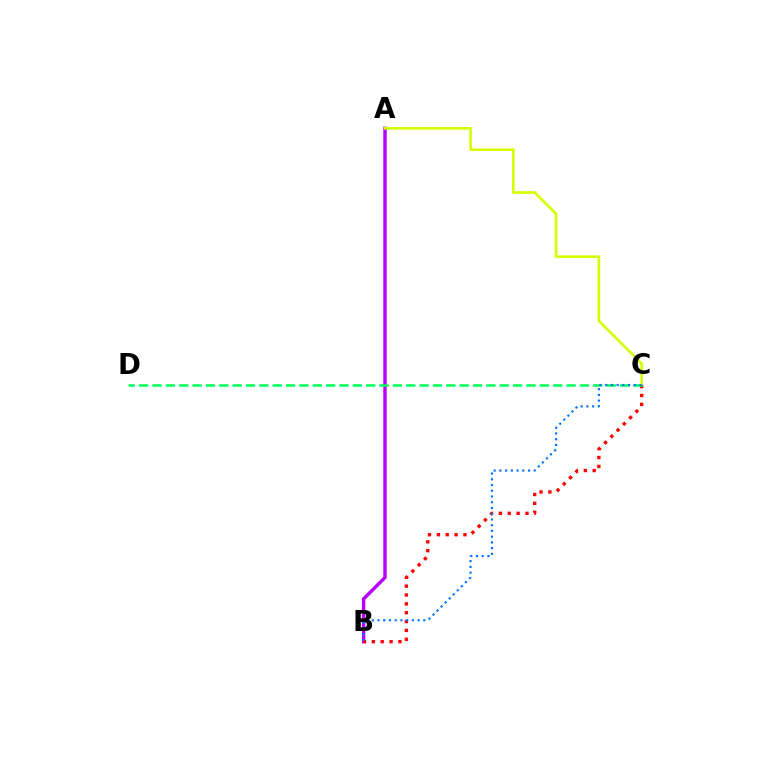{('A', 'B'): [{'color': '#b900ff', 'line_style': 'solid', 'thickness': 2.47}], ('A', 'C'): [{'color': '#d1ff00', 'line_style': 'solid', 'thickness': 1.9}], ('B', 'C'): [{'color': '#ff0000', 'line_style': 'dotted', 'thickness': 2.41}, {'color': '#0074ff', 'line_style': 'dotted', 'thickness': 1.56}], ('C', 'D'): [{'color': '#00ff5c', 'line_style': 'dashed', 'thickness': 1.81}]}